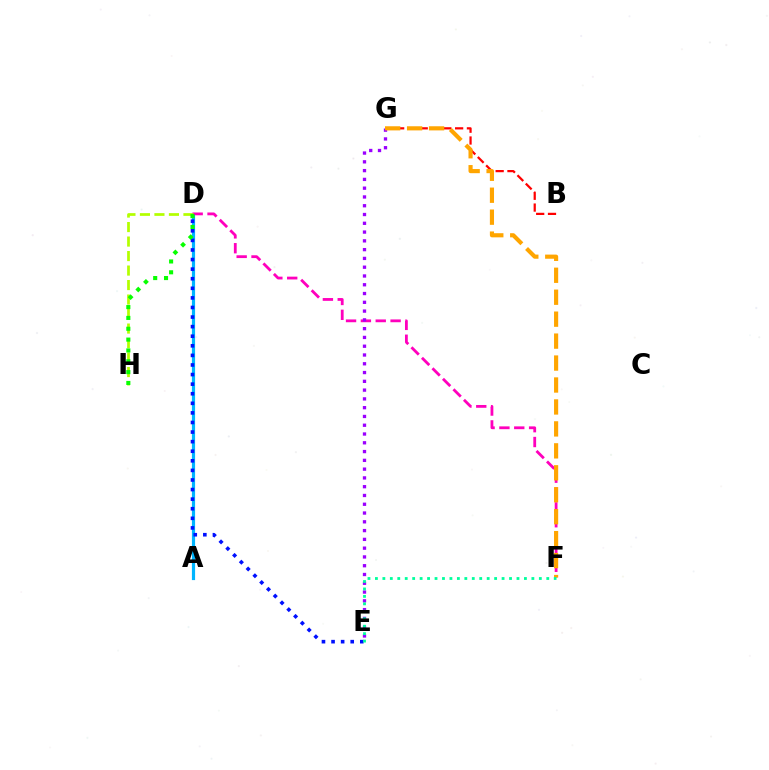{('A', 'D'): [{'color': '#00b5ff', 'line_style': 'solid', 'thickness': 2.29}], ('B', 'G'): [{'color': '#ff0000', 'line_style': 'dashed', 'thickness': 1.6}], ('D', 'F'): [{'color': '#ff00bd', 'line_style': 'dashed', 'thickness': 2.02}], ('E', 'G'): [{'color': '#9b00ff', 'line_style': 'dotted', 'thickness': 2.39}], ('D', 'E'): [{'color': '#0010ff', 'line_style': 'dotted', 'thickness': 2.6}], ('D', 'H'): [{'color': '#b3ff00', 'line_style': 'dashed', 'thickness': 1.97}, {'color': '#08ff00', 'line_style': 'dotted', 'thickness': 2.94}], ('F', 'G'): [{'color': '#ffa500', 'line_style': 'dashed', 'thickness': 2.98}], ('E', 'F'): [{'color': '#00ff9d', 'line_style': 'dotted', 'thickness': 2.02}]}